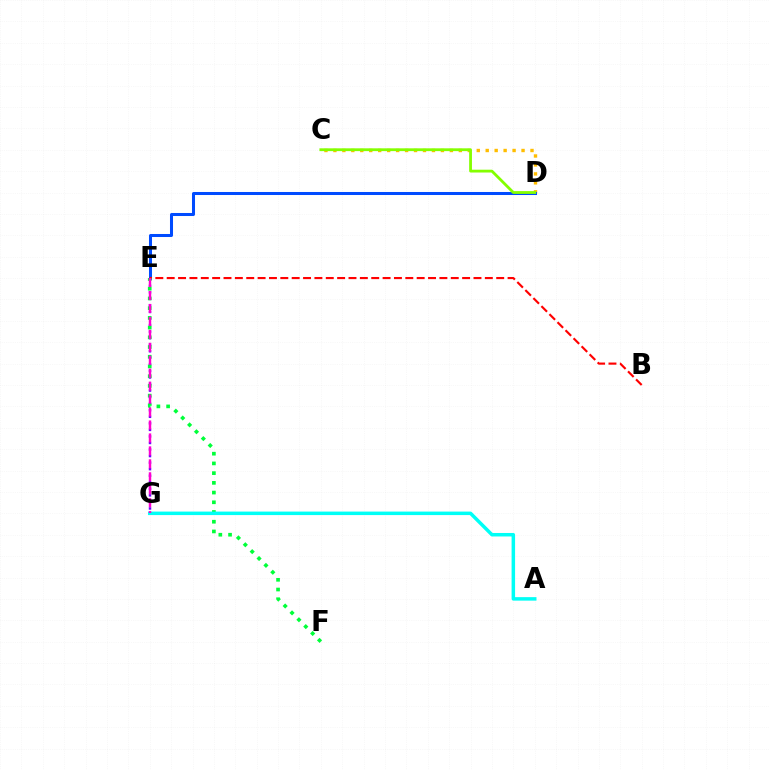{('C', 'D'): [{'color': '#ffbd00', 'line_style': 'dotted', 'thickness': 2.43}, {'color': '#84ff00', 'line_style': 'solid', 'thickness': 2.02}], ('D', 'E'): [{'color': '#004bff', 'line_style': 'solid', 'thickness': 2.18}], ('E', 'G'): [{'color': '#7200ff', 'line_style': 'dotted', 'thickness': 1.78}, {'color': '#ff00cf', 'line_style': 'dashed', 'thickness': 1.76}], ('B', 'E'): [{'color': '#ff0000', 'line_style': 'dashed', 'thickness': 1.54}], ('E', 'F'): [{'color': '#00ff39', 'line_style': 'dotted', 'thickness': 2.64}], ('A', 'G'): [{'color': '#00fff6', 'line_style': 'solid', 'thickness': 2.52}]}